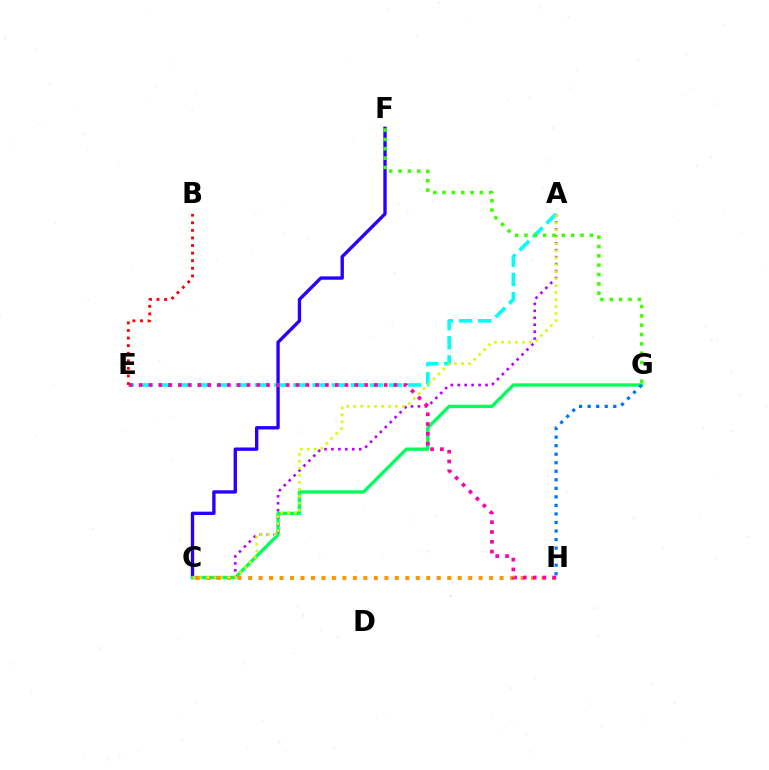{('C', 'F'): [{'color': '#2500ff', 'line_style': 'solid', 'thickness': 2.41}], ('C', 'G'): [{'color': '#00ff5c', 'line_style': 'solid', 'thickness': 2.39}], ('A', 'C'): [{'color': '#b900ff', 'line_style': 'dotted', 'thickness': 1.89}, {'color': '#d1ff00', 'line_style': 'dotted', 'thickness': 1.9}], ('A', 'E'): [{'color': '#00fff6', 'line_style': 'dashed', 'thickness': 2.6}], ('C', 'H'): [{'color': '#ff9400', 'line_style': 'dotted', 'thickness': 2.85}], ('E', 'H'): [{'color': '#ff00ac', 'line_style': 'dotted', 'thickness': 2.66}], ('B', 'E'): [{'color': '#ff0000', 'line_style': 'dotted', 'thickness': 2.06}], ('F', 'G'): [{'color': '#3dff00', 'line_style': 'dotted', 'thickness': 2.54}], ('G', 'H'): [{'color': '#0074ff', 'line_style': 'dotted', 'thickness': 2.32}]}